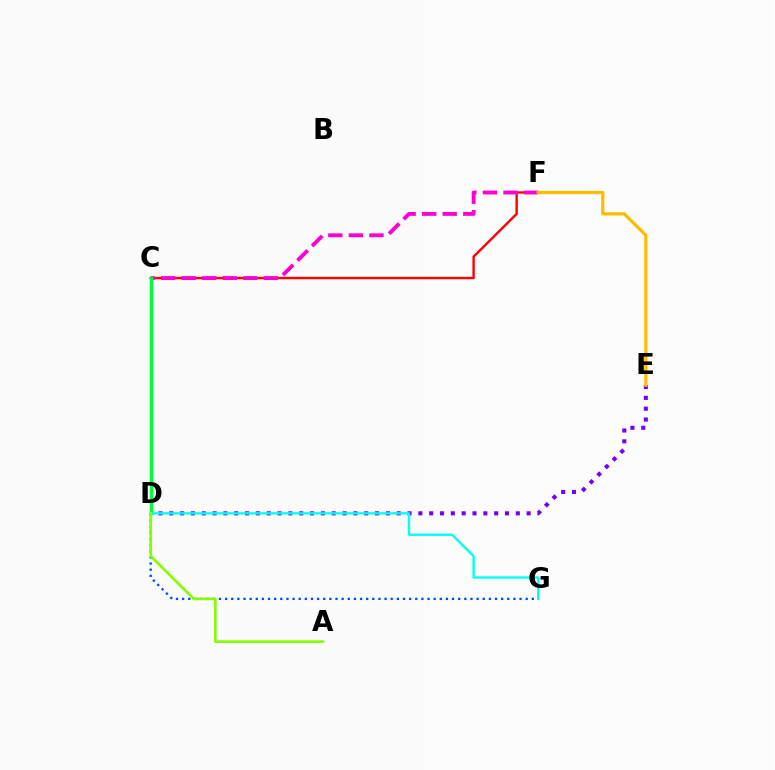{('C', 'F'): [{'color': '#ff0000', 'line_style': 'solid', 'thickness': 1.73}, {'color': '#ff00cf', 'line_style': 'dashed', 'thickness': 2.79}], ('D', 'E'): [{'color': '#7200ff', 'line_style': 'dotted', 'thickness': 2.94}], ('C', 'D'): [{'color': '#00ff39', 'line_style': 'solid', 'thickness': 2.52}], ('D', 'G'): [{'color': '#004bff', 'line_style': 'dotted', 'thickness': 1.67}, {'color': '#00fff6', 'line_style': 'solid', 'thickness': 1.67}], ('E', 'F'): [{'color': '#ffbd00', 'line_style': 'solid', 'thickness': 2.33}], ('A', 'D'): [{'color': '#84ff00', 'line_style': 'solid', 'thickness': 1.93}]}